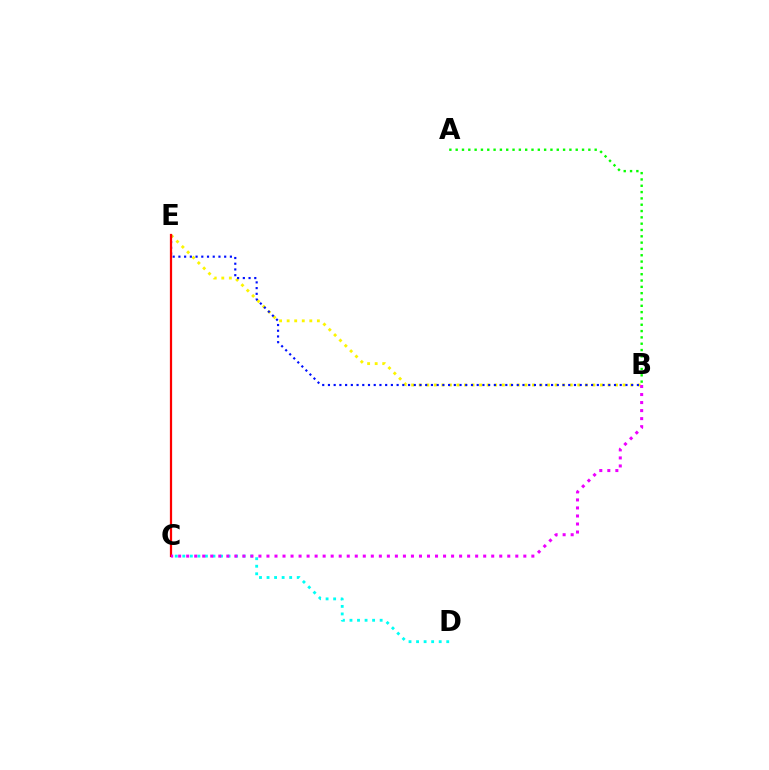{('B', 'E'): [{'color': '#fcf500', 'line_style': 'dotted', 'thickness': 2.05}, {'color': '#0010ff', 'line_style': 'dotted', 'thickness': 1.55}], ('A', 'B'): [{'color': '#08ff00', 'line_style': 'dotted', 'thickness': 1.72}], ('C', 'D'): [{'color': '#00fff6', 'line_style': 'dotted', 'thickness': 2.05}], ('C', 'E'): [{'color': '#ff0000', 'line_style': 'solid', 'thickness': 1.61}], ('B', 'C'): [{'color': '#ee00ff', 'line_style': 'dotted', 'thickness': 2.18}]}